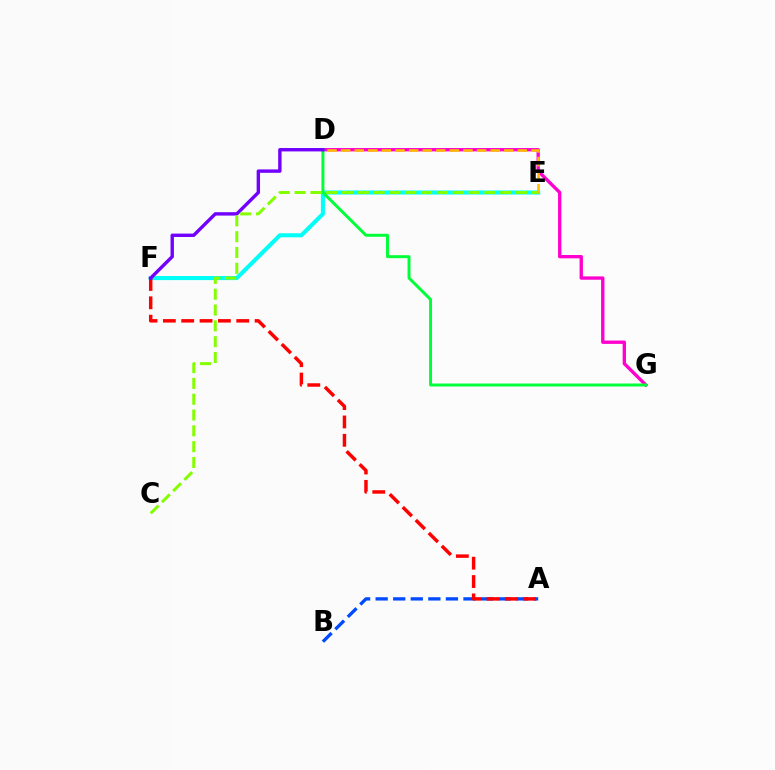{('D', 'G'): [{'color': '#ff00cf', 'line_style': 'solid', 'thickness': 2.41}, {'color': '#00ff39', 'line_style': 'solid', 'thickness': 2.13}], ('E', 'F'): [{'color': '#00fff6', 'line_style': 'solid', 'thickness': 2.93}], ('A', 'B'): [{'color': '#004bff', 'line_style': 'dashed', 'thickness': 2.39}], ('A', 'F'): [{'color': '#ff0000', 'line_style': 'dashed', 'thickness': 2.49}], ('D', 'F'): [{'color': '#7200ff', 'line_style': 'solid', 'thickness': 2.44}], ('D', 'E'): [{'color': '#ffbd00', 'line_style': 'dashed', 'thickness': 1.85}], ('C', 'E'): [{'color': '#84ff00', 'line_style': 'dashed', 'thickness': 2.15}]}